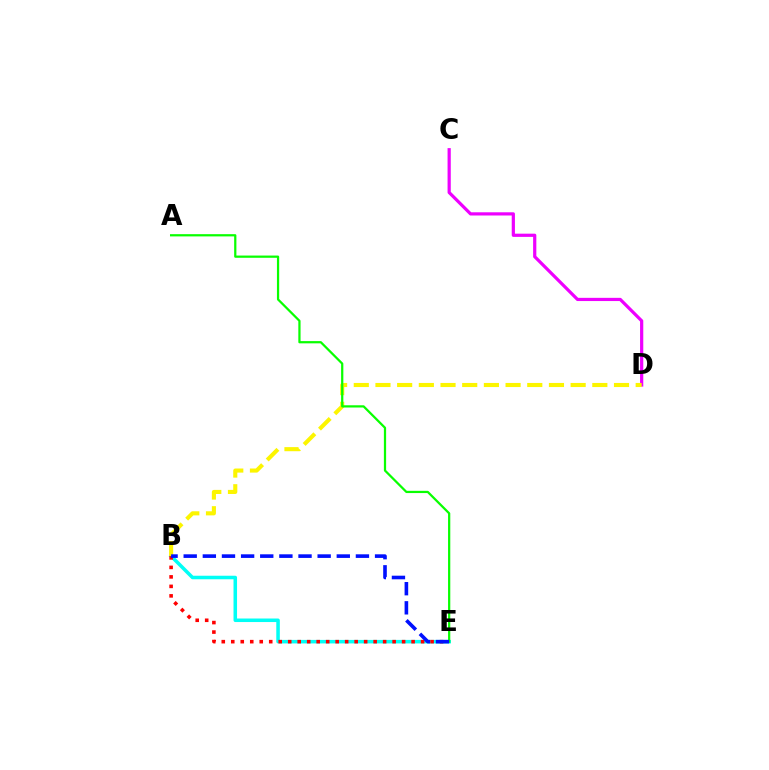{('B', 'E'): [{'color': '#00fff6', 'line_style': 'solid', 'thickness': 2.54}, {'color': '#ff0000', 'line_style': 'dotted', 'thickness': 2.58}, {'color': '#0010ff', 'line_style': 'dashed', 'thickness': 2.6}], ('C', 'D'): [{'color': '#ee00ff', 'line_style': 'solid', 'thickness': 2.31}], ('B', 'D'): [{'color': '#fcf500', 'line_style': 'dashed', 'thickness': 2.95}], ('A', 'E'): [{'color': '#08ff00', 'line_style': 'solid', 'thickness': 1.61}]}